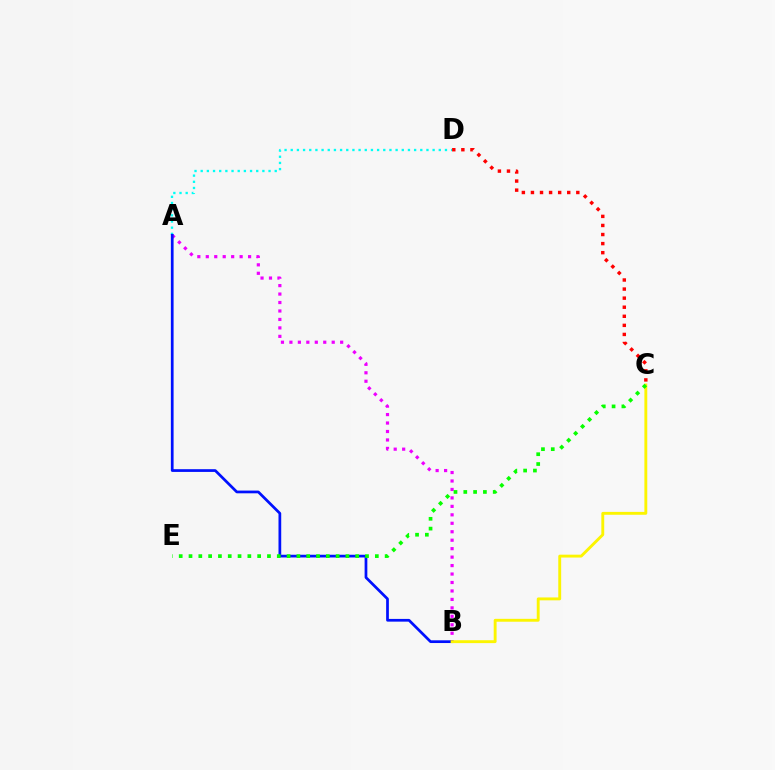{('A', 'B'): [{'color': '#ee00ff', 'line_style': 'dotted', 'thickness': 2.3}, {'color': '#0010ff', 'line_style': 'solid', 'thickness': 1.96}], ('A', 'D'): [{'color': '#00fff6', 'line_style': 'dotted', 'thickness': 1.68}], ('B', 'C'): [{'color': '#fcf500', 'line_style': 'solid', 'thickness': 2.08}], ('C', 'E'): [{'color': '#08ff00', 'line_style': 'dotted', 'thickness': 2.66}], ('C', 'D'): [{'color': '#ff0000', 'line_style': 'dotted', 'thickness': 2.46}]}